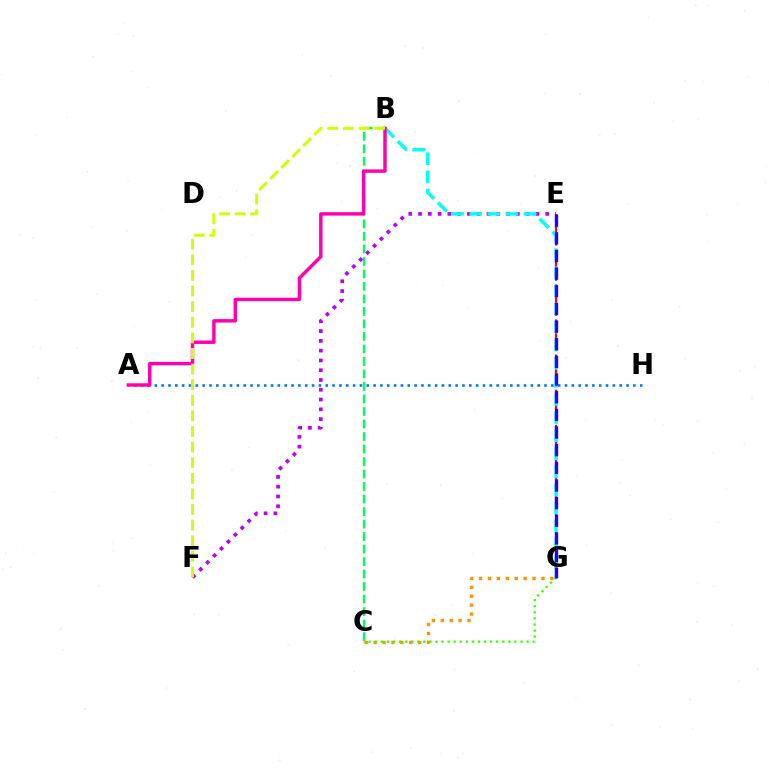{('E', 'F'): [{'color': '#b900ff', 'line_style': 'dotted', 'thickness': 2.66}], ('E', 'G'): [{'color': '#ff0000', 'line_style': 'dashed', 'thickness': 1.59}, {'color': '#2500ff', 'line_style': 'dashed', 'thickness': 2.4}], ('A', 'H'): [{'color': '#0074ff', 'line_style': 'dotted', 'thickness': 1.86}], ('C', 'G'): [{'color': '#ff9400', 'line_style': 'dotted', 'thickness': 2.42}, {'color': '#3dff00', 'line_style': 'dotted', 'thickness': 1.65}], ('B', 'G'): [{'color': '#00fff6', 'line_style': 'dashed', 'thickness': 2.46}], ('B', 'C'): [{'color': '#00ff5c', 'line_style': 'dashed', 'thickness': 1.7}], ('A', 'B'): [{'color': '#ff00ac', 'line_style': 'solid', 'thickness': 2.47}], ('B', 'F'): [{'color': '#d1ff00', 'line_style': 'dashed', 'thickness': 2.12}]}